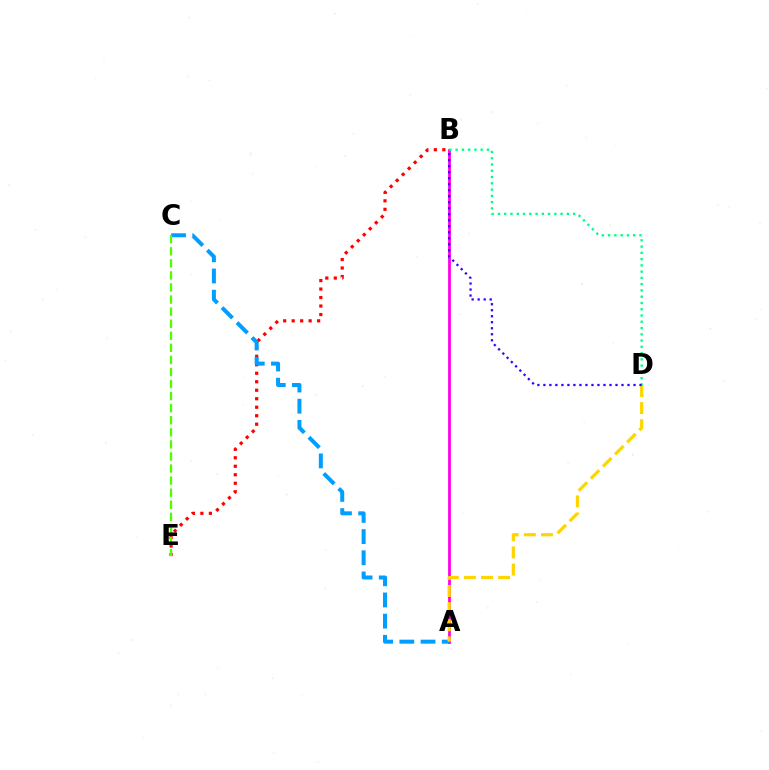{('B', 'E'): [{'color': '#ff0000', 'line_style': 'dotted', 'thickness': 2.31}], ('A', 'B'): [{'color': '#ff00ed', 'line_style': 'solid', 'thickness': 2.01}], ('B', 'D'): [{'color': '#00ff86', 'line_style': 'dotted', 'thickness': 1.7}, {'color': '#3700ff', 'line_style': 'dotted', 'thickness': 1.63}], ('A', 'C'): [{'color': '#009eff', 'line_style': 'dashed', 'thickness': 2.88}], ('C', 'E'): [{'color': '#4fff00', 'line_style': 'dashed', 'thickness': 1.64}], ('A', 'D'): [{'color': '#ffd500', 'line_style': 'dashed', 'thickness': 2.33}]}